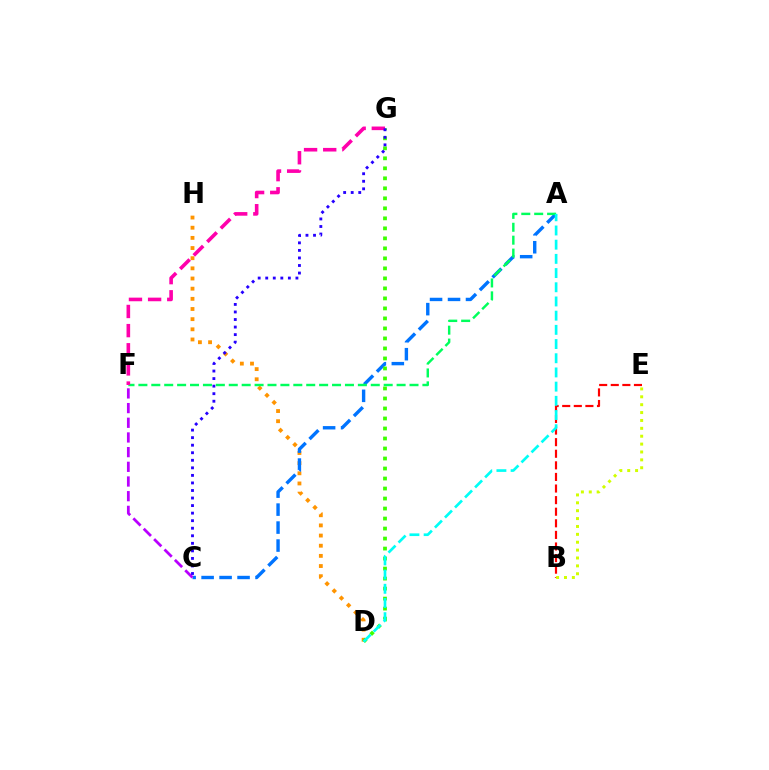{('D', 'H'): [{'color': '#ff9400', 'line_style': 'dotted', 'thickness': 2.76}], ('B', 'E'): [{'color': '#ff0000', 'line_style': 'dashed', 'thickness': 1.57}, {'color': '#d1ff00', 'line_style': 'dotted', 'thickness': 2.14}], ('A', 'C'): [{'color': '#0074ff', 'line_style': 'dashed', 'thickness': 2.44}], ('A', 'F'): [{'color': '#00ff5c', 'line_style': 'dashed', 'thickness': 1.75}], ('D', 'G'): [{'color': '#3dff00', 'line_style': 'dotted', 'thickness': 2.72}], ('A', 'D'): [{'color': '#00fff6', 'line_style': 'dashed', 'thickness': 1.93}], ('F', 'G'): [{'color': '#ff00ac', 'line_style': 'dashed', 'thickness': 2.6}], ('C', 'F'): [{'color': '#b900ff', 'line_style': 'dashed', 'thickness': 1.99}], ('C', 'G'): [{'color': '#2500ff', 'line_style': 'dotted', 'thickness': 2.05}]}